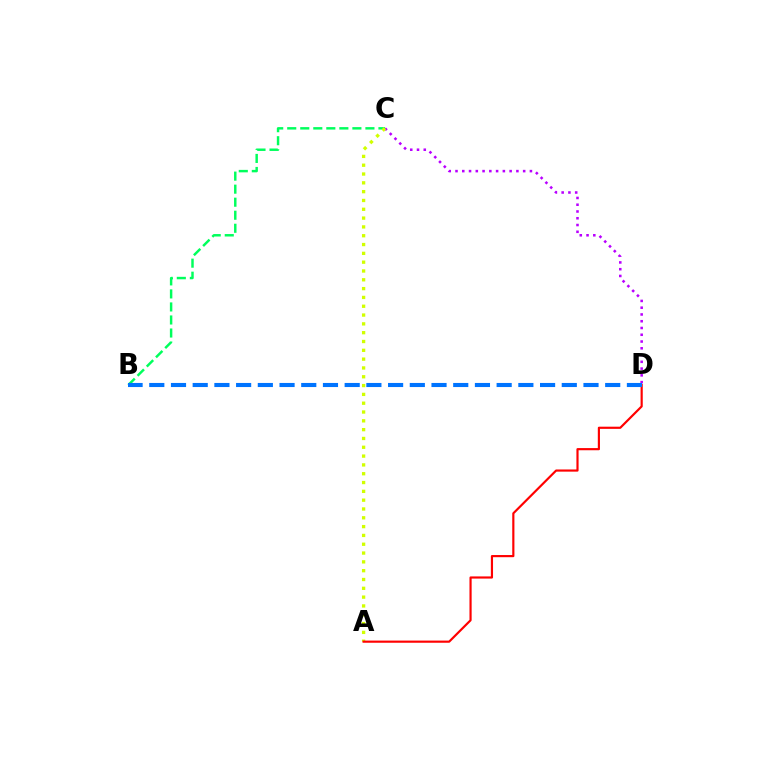{('B', 'C'): [{'color': '#00ff5c', 'line_style': 'dashed', 'thickness': 1.77}], ('C', 'D'): [{'color': '#b900ff', 'line_style': 'dotted', 'thickness': 1.84}], ('A', 'C'): [{'color': '#d1ff00', 'line_style': 'dotted', 'thickness': 2.39}], ('A', 'D'): [{'color': '#ff0000', 'line_style': 'solid', 'thickness': 1.56}], ('B', 'D'): [{'color': '#0074ff', 'line_style': 'dashed', 'thickness': 2.95}]}